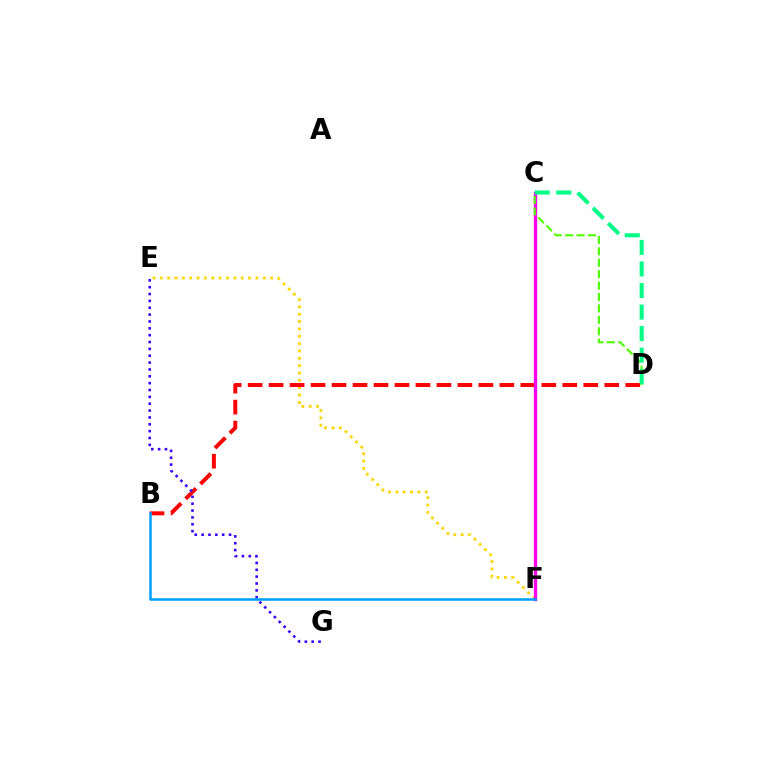{('E', 'F'): [{'color': '#ffd500', 'line_style': 'dotted', 'thickness': 2.0}], ('B', 'D'): [{'color': '#ff0000', 'line_style': 'dashed', 'thickness': 2.85}], ('C', 'F'): [{'color': '#ff00ed', 'line_style': 'solid', 'thickness': 2.41}], ('E', 'G'): [{'color': '#3700ff', 'line_style': 'dotted', 'thickness': 1.86}], ('C', 'D'): [{'color': '#4fff00', 'line_style': 'dashed', 'thickness': 1.55}, {'color': '#00ff86', 'line_style': 'dashed', 'thickness': 2.93}], ('B', 'F'): [{'color': '#009eff', 'line_style': 'solid', 'thickness': 1.81}]}